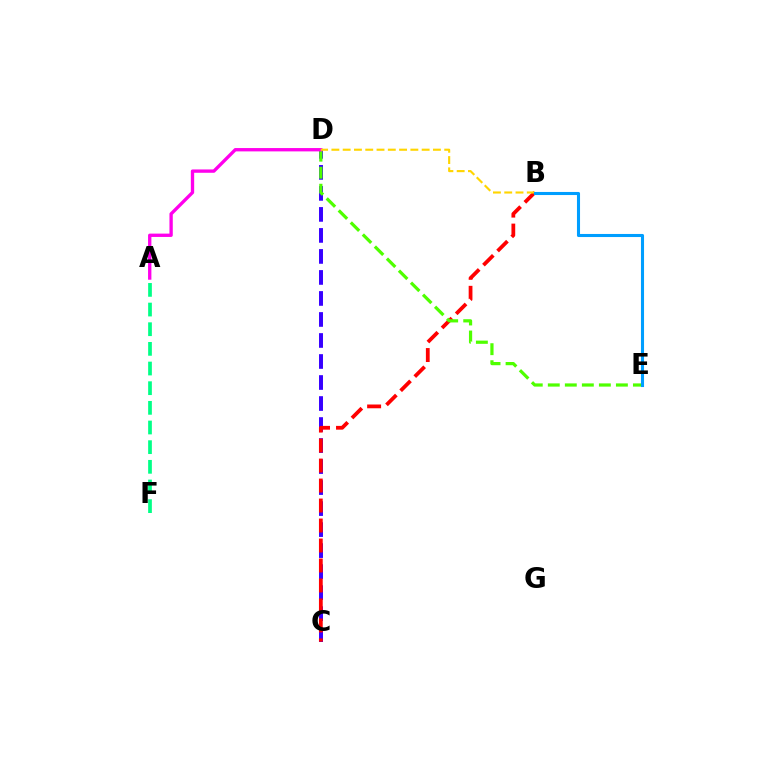{('C', 'D'): [{'color': '#3700ff', 'line_style': 'dashed', 'thickness': 2.85}], ('B', 'C'): [{'color': '#ff0000', 'line_style': 'dashed', 'thickness': 2.72}], ('D', 'E'): [{'color': '#4fff00', 'line_style': 'dashed', 'thickness': 2.31}], ('A', 'F'): [{'color': '#00ff86', 'line_style': 'dashed', 'thickness': 2.67}], ('A', 'D'): [{'color': '#ff00ed', 'line_style': 'solid', 'thickness': 2.4}], ('B', 'D'): [{'color': '#ffd500', 'line_style': 'dashed', 'thickness': 1.53}], ('B', 'E'): [{'color': '#009eff', 'line_style': 'solid', 'thickness': 2.22}]}